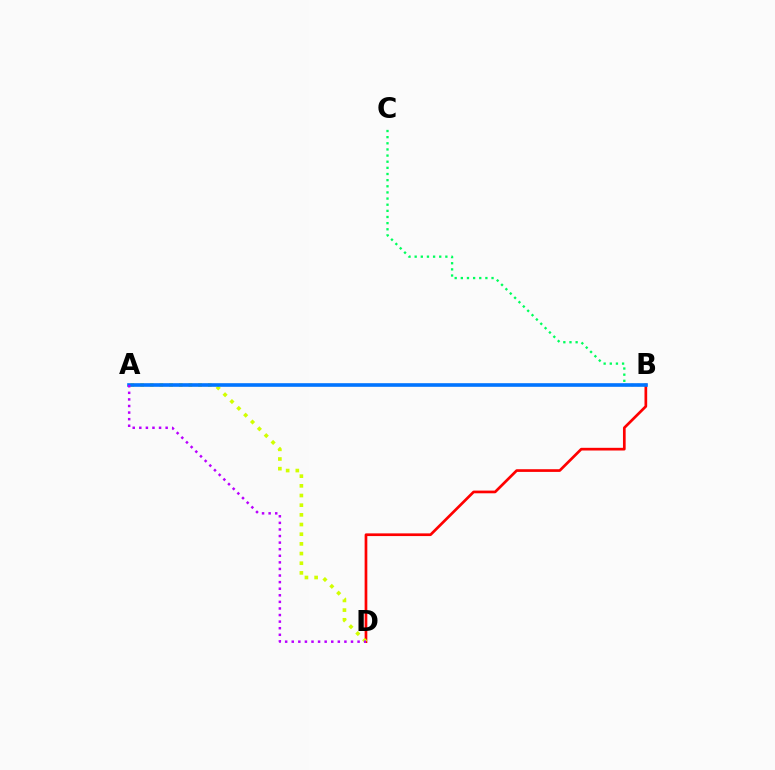{('B', 'C'): [{'color': '#00ff5c', 'line_style': 'dotted', 'thickness': 1.67}], ('B', 'D'): [{'color': '#ff0000', 'line_style': 'solid', 'thickness': 1.94}], ('A', 'D'): [{'color': '#d1ff00', 'line_style': 'dotted', 'thickness': 2.63}, {'color': '#b900ff', 'line_style': 'dotted', 'thickness': 1.79}], ('A', 'B'): [{'color': '#0074ff', 'line_style': 'solid', 'thickness': 2.6}]}